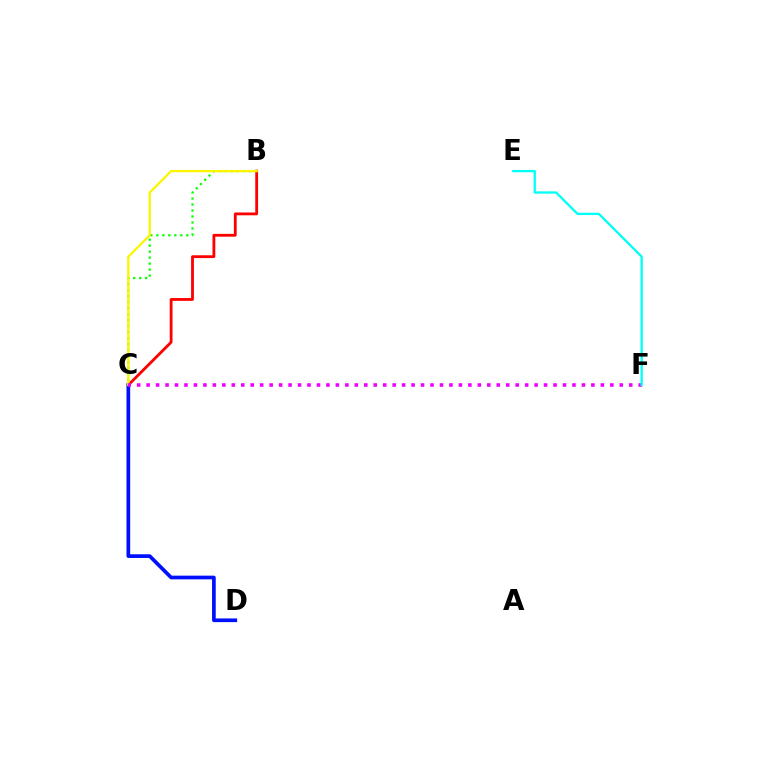{('B', 'C'): [{'color': '#08ff00', 'line_style': 'dotted', 'thickness': 1.63}, {'color': '#ff0000', 'line_style': 'solid', 'thickness': 2.02}, {'color': '#fcf500', 'line_style': 'solid', 'thickness': 1.65}], ('C', 'D'): [{'color': '#0010ff', 'line_style': 'solid', 'thickness': 2.66}], ('C', 'F'): [{'color': '#ee00ff', 'line_style': 'dotted', 'thickness': 2.57}], ('E', 'F'): [{'color': '#00fff6', 'line_style': 'solid', 'thickness': 1.66}]}